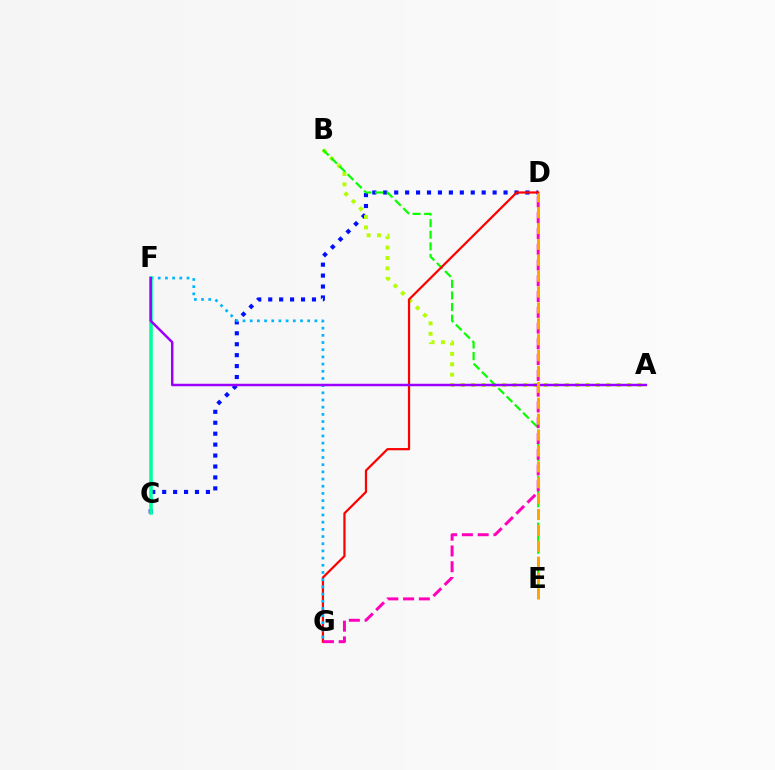{('C', 'D'): [{'color': '#0010ff', 'line_style': 'dotted', 'thickness': 2.97}], ('A', 'B'): [{'color': '#b3ff00', 'line_style': 'dotted', 'thickness': 2.83}], ('B', 'E'): [{'color': '#08ff00', 'line_style': 'dashed', 'thickness': 1.58}], ('D', 'G'): [{'color': '#ff0000', 'line_style': 'solid', 'thickness': 1.6}, {'color': '#ff00bd', 'line_style': 'dashed', 'thickness': 2.14}], ('F', 'G'): [{'color': '#00b5ff', 'line_style': 'dotted', 'thickness': 1.95}], ('C', 'F'): [{'color': '#00ff9d', 'line_style': 'solid', 'thickness': 2.56}], ('A', 'F'): [{'color': '#9b00ff', 'line_style': 'solid', 'thickness': 1.79}], ('D', 'E'): [{'color': '#ffa500', 'line_style': 'dashed', 'thickness': 2.16}]}